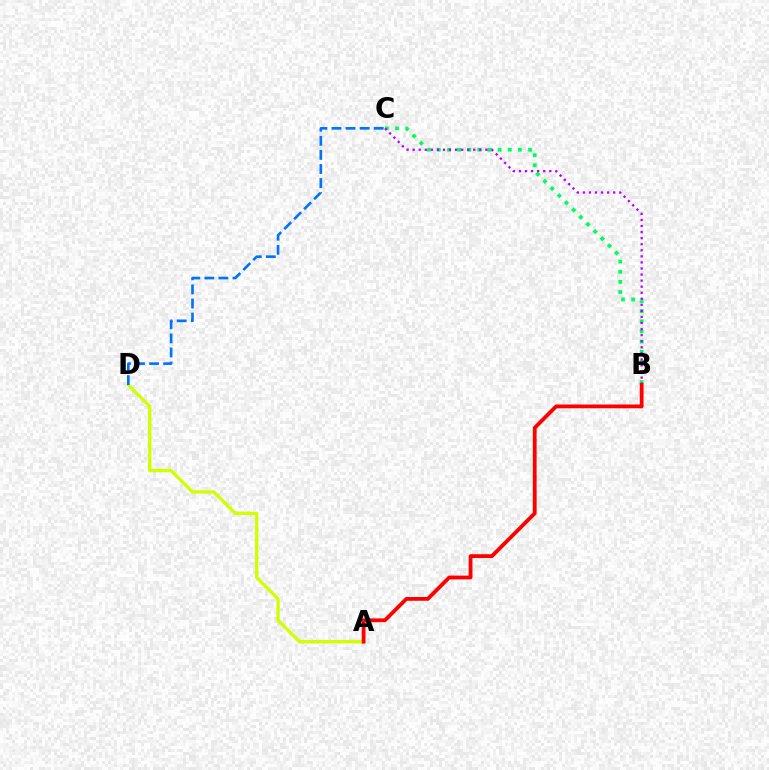{('A', 'D'): [{'color': '#d1ff00', 'line_style': 'solid', 'thickness': 2.37}], ('B', 'C'): [{'color': '#00ff5c', 'line_style': 'dotted', 'thickness': 2.75}, {'color': '#b900ff', 'line_style': 'dotted', 'thickness': 1.65}], ('A', 'B'): [{'color': '#ff0000', 'line_style': 'solid', 'thickness': 2.73}], ('C', 'D'): [{'color': '#0074ff', 'line_style': 'dashed', 'thickness': 1.91}]}